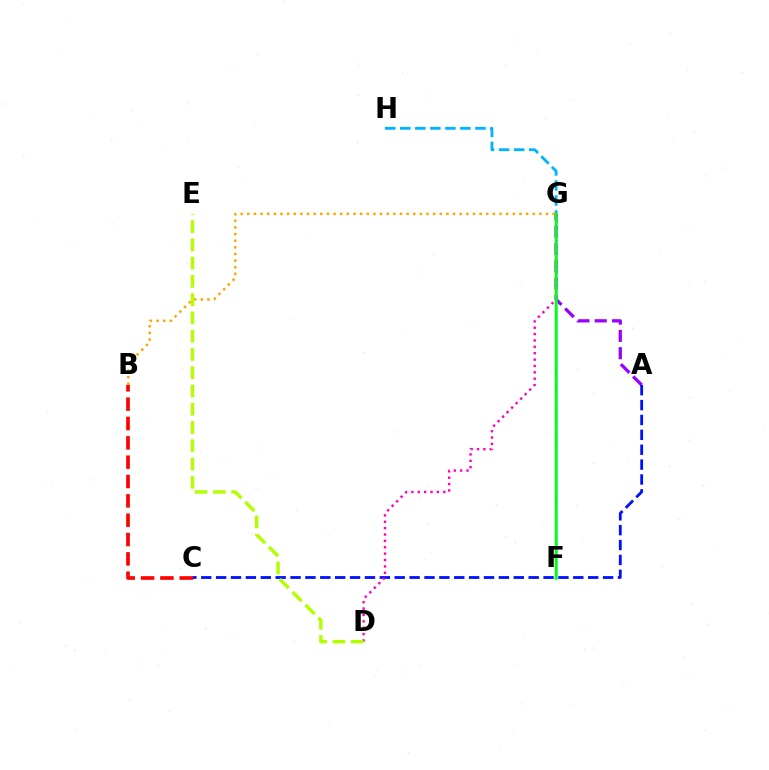{('G', 'H'): [{'color': '#00b5ff', 'line_style': 'dashed', 'thickness': 2.04}], ('A', 'G'): [{'color': '#9b00ff', 'line_style': 'dashed', 'thickness': 2.35}], ('A', 'C'): [{'color': '#0010ff', 'line_style': 'dashed', 'thickness': 2.02}], ('B', 'C'): [{'color': '#ff0000', 'line_style': 'dashed', 'thickness': 2.63}], ('F', 'G'): [{'color': '#00ff9d', 'line_style': 'solid', 'thickness': 1.81}, {'color': '#08ff00', 'line_style': 'solid', 'thickness': 1.75}], ('B', 'G'): [{'color': '#ffa500', 'line_style': 'dotted', 'thickness': 1.8}], ('D', 'G'): [{'color': '#ff00bd', 'line_style': 'dotted', 'thickness': 1.73}], ('D', 'E'): [{'color': '#b3ff00', 'line_style': 'dashed', 'thickness': 2.48}]}